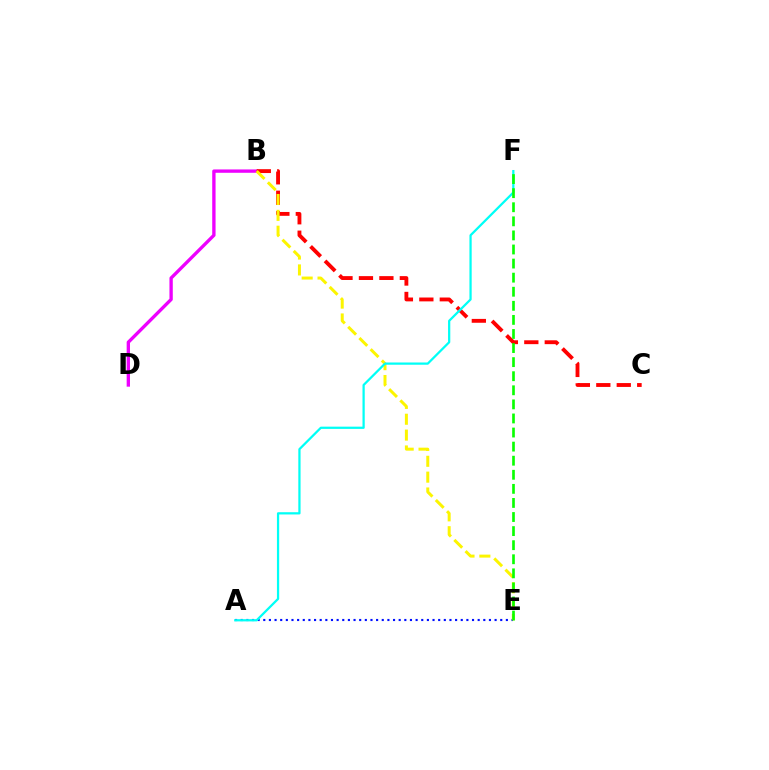{('B', 'D'): [{'color': '#ee00ff', 'line_style': 'solid', 'thickness': 2.4}], ('A', 'E'): [{'color': '#0010ff', 'line_style': 'dotted', 'thickness': 1.53}], ('B', 'C'): [{'color': '#ff0000', 'line_style': 'dashed', 'thickness': 2.78}], ('B', 'E'): [{'color': '#fcf500', 'line_style': 'dashed', 'thickness': 2.15}], ('A', 'F'): [{'color': '#00fff6', 'line_style': 'solid', 'thickness': 1.62}], ('E', 'F'): [{'color': '#08ff00', 'line_style': 'dashed', 'thickness': 1.91}]}